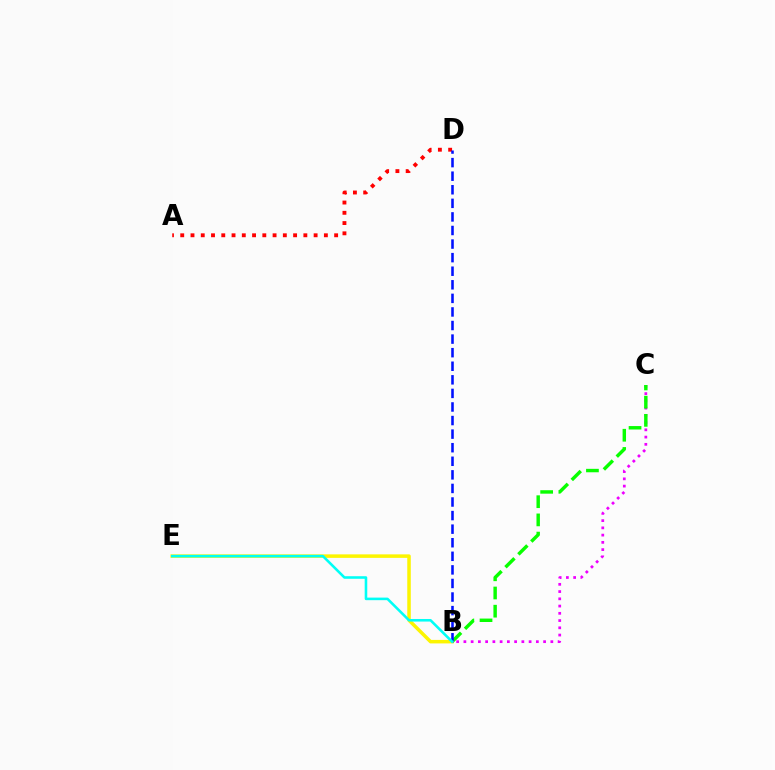{('B', 'C'): [{'color': '#ee00ff', 'line_style': 'dotted', 'thickness': 1.97}, {'color': '#08ff00', 'line_style': 'dashed', 'thickness': 2.47}], ('A', 'D'): [{'color': '#ff0000', 'line_style': 'dotted', 'thickness': 2.79}], ('B', 'E'): [{'color': '#fcf500', 'line_style': 'solid', 'thickness': 2.53}, {'color': '#00fff6', 'line_style': 'solid', 'thickness': 1.86}], ('B', 'D'): [{'color': '#0010ff', 'line_style': 'dashed', 'thickness': 1.84}]}